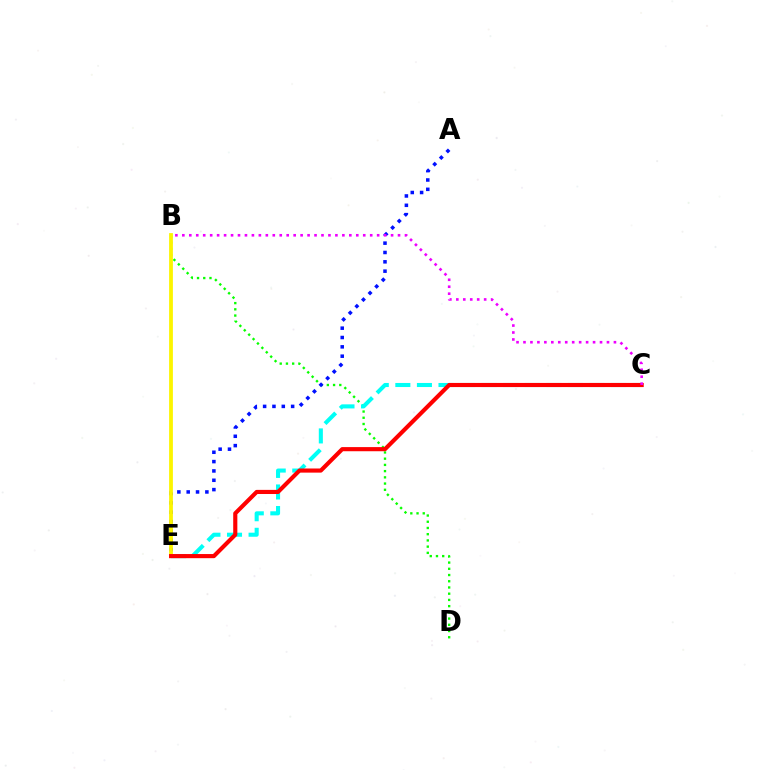{('B', 'D'): [{'color': '#08ff00', 'line_style': 'dotted', 'thickness': 1.69}], ('A', 'E'): [{'color': '#0010ff', 'line_style': 'dotted', 'thickness': 2.54}], ('C', 'E'): [{'color': '#00fff6', 'line_style': 'dashed', 'thickness': 2.93}, {'color': '#ff0000', 'line_style': 'solid', 'thickness': 2.98}], ('B', 'E'): [{'color': '#fcf500', 'line_style': 'solid', 'thickness': 2.73}], ('B', 'C'): [{'color': '#ee00ff', 'line_style': 'dotted', 'thickness': 1.89}]}